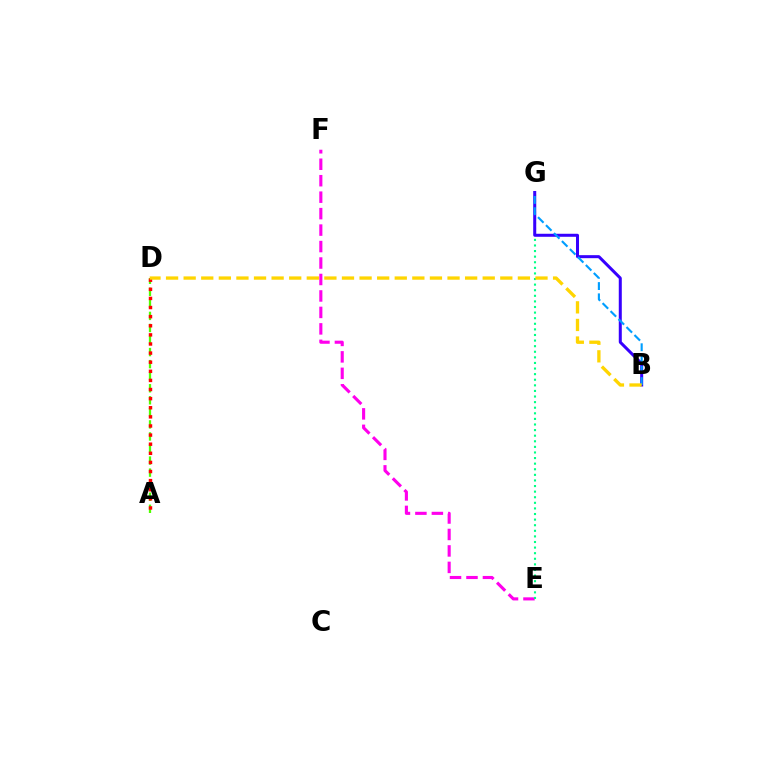{('E', 'F'): [{'color': '#ff00ed', 'line_style': 'dashed', 'thickness': 2.24}], ('E', 'G'): [{'color': '#00ff86', 'line_style': 'dotted', 'thickness': 1.52}], ('A', 'D'): [{'color': '#4fff00', 'line_style': 'dashed', 'thickness': 1.64}, {'color': '#ff0000', 'line_style': 'dotted', 'thickness': 2.48}], ('B', 'G'): [{'color': '#3700ff', 'line_style': 'solid', 'thickness': 2.17}, {'color': '#009eff', 'line_style': 'dashed', 'thickness': 1.53}], ('B', 'D'): [{'color': '#ffd500', 'line_style': 'dashed', 'thickness': 2.39}]}